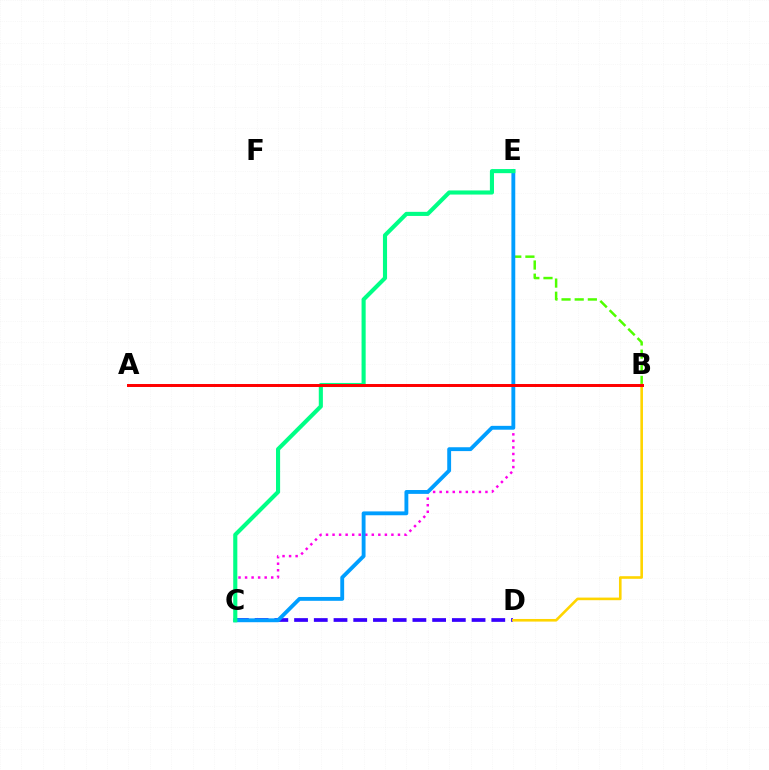{('C', 'E'): [{'color': '#ff00ed', 'line_style': 'dotted', 'thickness': 1.78}, {'color': '#009eff', 'line_style': 'solid', 'thickness': 2.78}, {'color': '#00ff86', 'line_style': 'solid', 'thickness': 2.96}], ('B', 'E'): [{'color': '#4fff00', 'line_style': 'dashed', 'thickness': 1.79}], ('C', 'D'): [{'color': '#3700ff', 'line_style': 'dashed', 'thickness': 2.68}], ('B', 'D'): [{'color': '#ffd500', 'line_style': 'solid', 'thickness': 1.88}], ('A', 'B'): [{'color': '#ff0000', 'line_style': 'solid', 'thickness': 2.14}]}